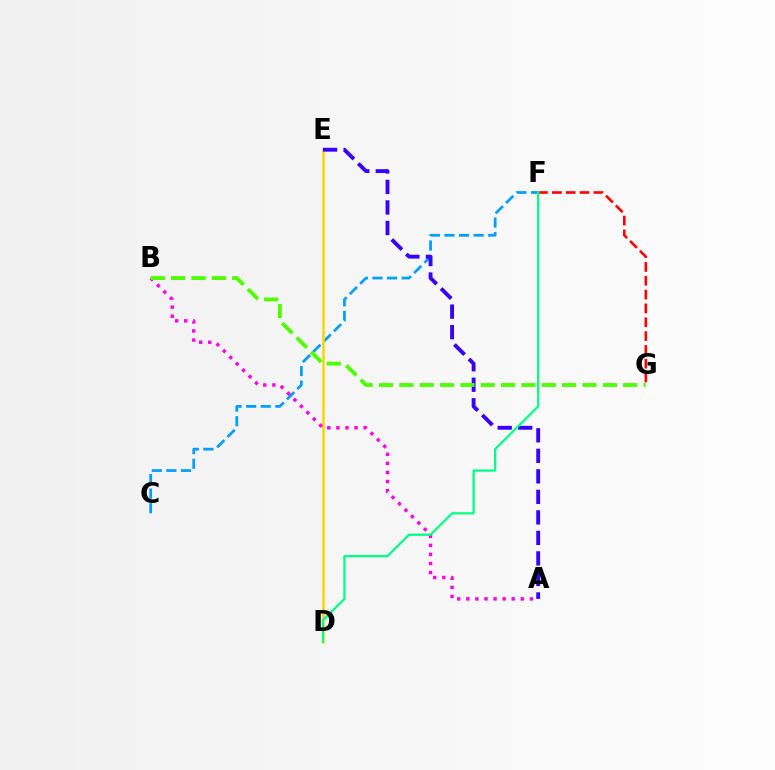{('F', 'G'): [{'color': '#ff0000', 'line_style': 'dashed', 'thickness': 1.88}], ('C', 'F'): [{'color': '#009eff', 'line_style': 'dashed', 'thickness': 1.98}], ('D', 'E'): [{'color': '#ffd500', 'line_style': 'solid', 'thickness': 1.83}], ('A', 'E'): [{'color': '#3700ff', 'line_style': 'dashed', 'thickness': 2.79}], ('A', 'B'): [{'color': '#ff00ed', 'line_style': 'dotted', 'thickness': 2.47}], ('D', 'F'): [{'color': '#00ff86', 'line_style': 'solid', 'thickness': 1.63}], ('B', 'G'): [{'color': '#4fff00', 'line_style': 'dashed', 'thickness': 2.76}]}